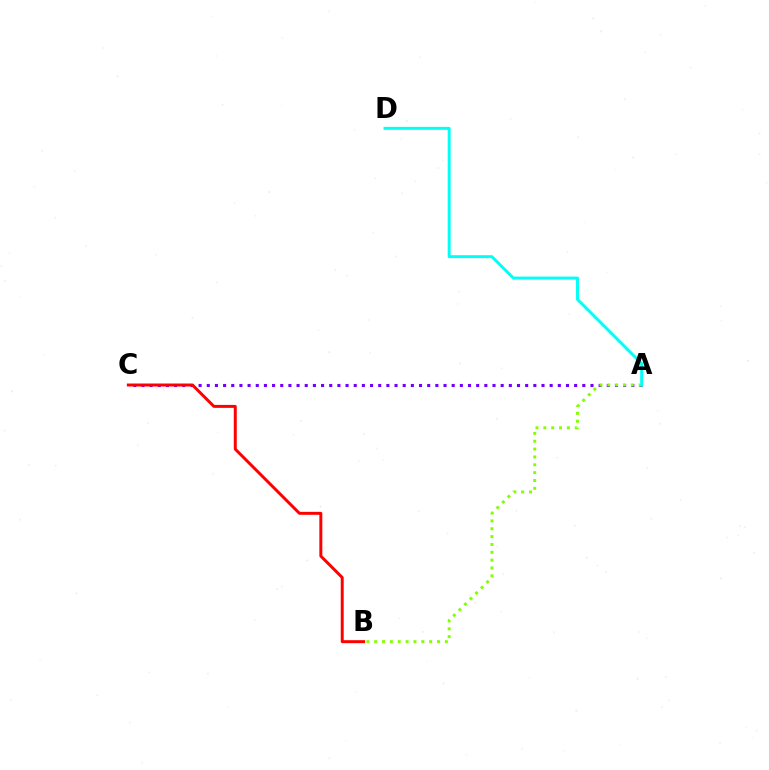{('A', 'C'): [{'color': '#7200ff', 'line_style': 'dotted', 'thickness': 2.22}], ('B', 'C'): [{'color': '#ff0000', 'line_style': 'solid', 'thickness': 2.13}], ('A', 'B'): [{'color': '#84ff00', 'line_style': 'dotted', 'thickness': 2.13}], ('A', 'D'): [{'color': '#00fff6', 'line_style': 'solid', 'thickness': 2.12}]}